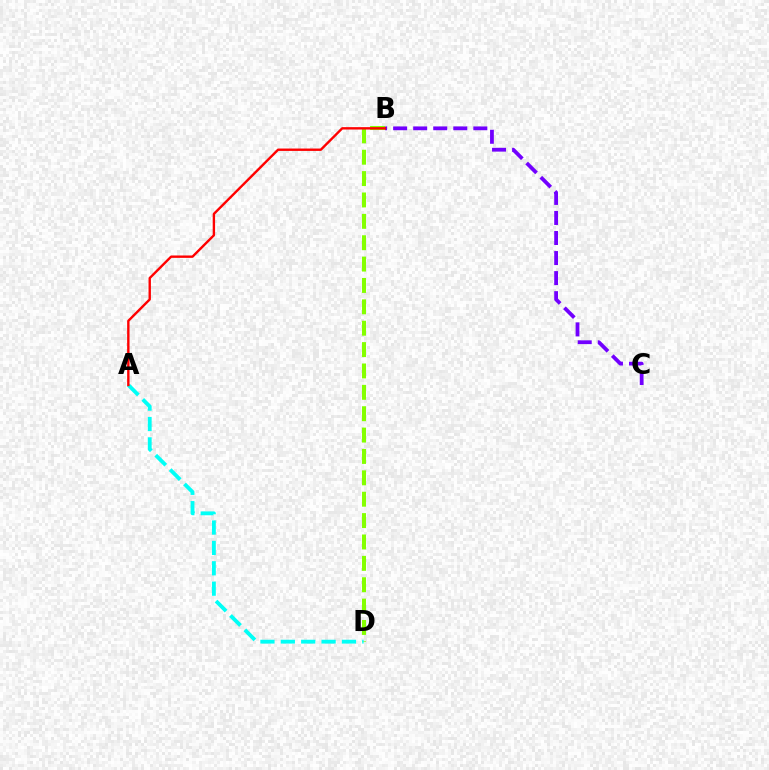{('B', 'D'): [{'color': '#84ff00', 'line_style': 'dashed', 'thickness': 2.9}], ('A', 'D'): [{'color': '#00fff6', 'line_style': 'dashed', 'thickness': 2.77}], ('B', 'C'): [{'color': '#7200ff', 'line_style': 'dashed', 'thickness': 2.72}], ('A', 'B'): [{'color': '#ff0000', 'line_style': 'solid', 'thickness': 1.72}]}